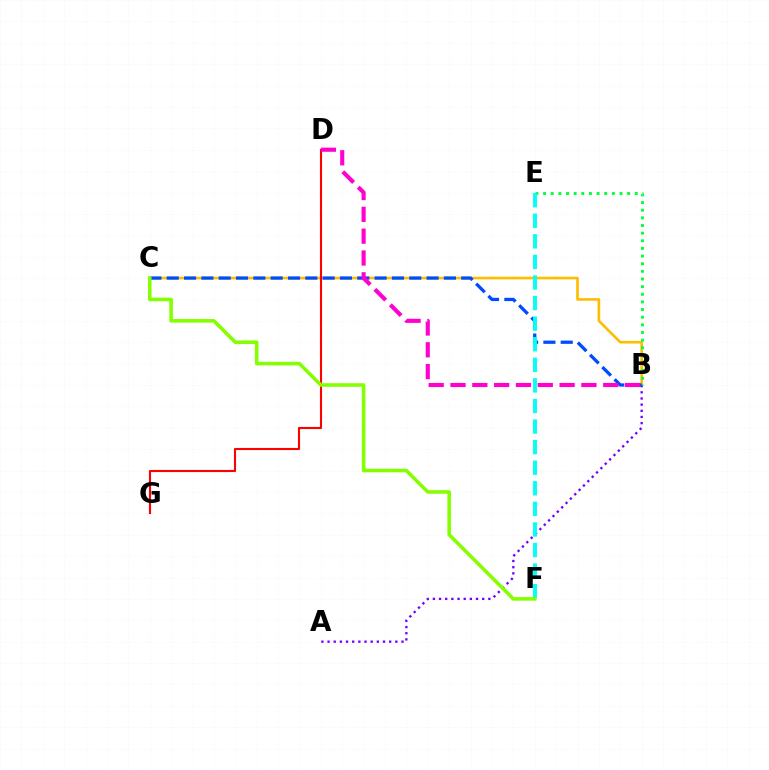{('B', 'C'): [{'color': '#ffbd00', 'line_style': 'solid', 'thickness': 1.9}, {'color': '#004bff', 'line_style': 'dashed', 'thickness': 2.35}], ('A', 'B'): [{'color': '#7200ff', 'line_style': 'dotted', 'thickness': 1.67}], ('D', 'G'): [{'color': '#ff0000', 'line_style': 'solid', 'thickness': 1.52}], ('B', 'E'): [{'color': '#00ff39', 'line_style': 'dotted', 'thickness': 2.08}], ('E', 'F'): [{'color': '#00fff6', 'line_style': 'dashed', 'thickness': 2.8}], ('C', 'F'): [{'color': '#84ff00', 'line_style': 'solid', 'thickness': 2.56}], ('B', 'D'): [{'color': '#ff00cf', 'line_style': 'dashed', 'thickness': 2.96}]}